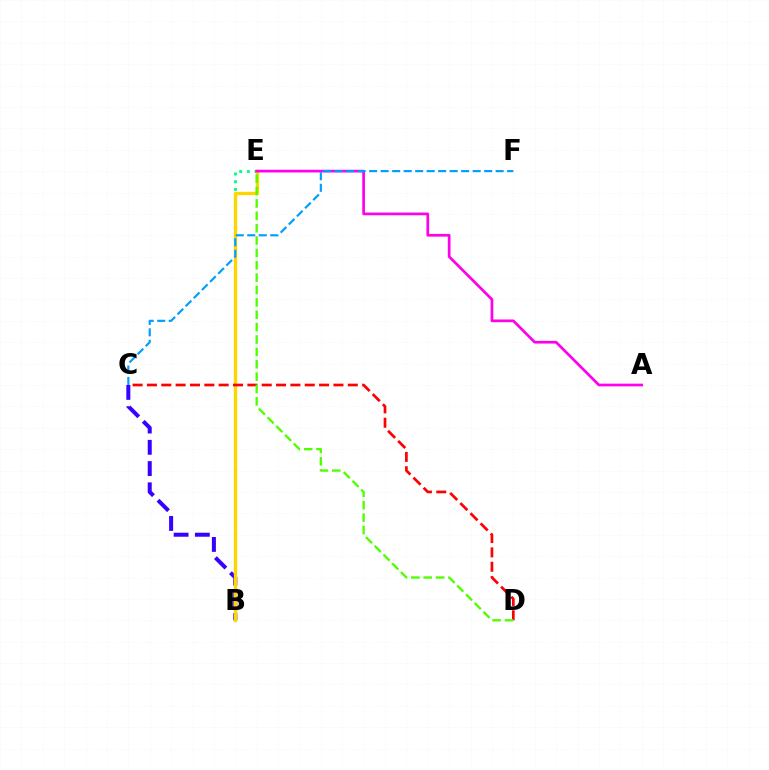{('B', 'E'): [{'color': '#00ff86', 'line_style': 'dotted', 'thickness': 2.09}, {'color': '#ffd500', 'line_style': 'solid', 'thickness': 2.42}], ('B', 'C'): [{'color': '#3700ff', 'line_style': 'dashed', 'thickness': 2.89}], ('C', 'D'): [{'color': '#ff0000', 'line_style': 'dashed', 'thickness': 1.95}], ('D', 'E'): [{'color': '#4fff00', 'line_style': 'dashed', 'thickness': 1.68}], ('A', 'E'): [{'color': '#ff00ed', 'line_style': 'solid', 'thickness': 1.95}], ('C', 'F'): [{'color': '#009eff', 'line_style': 'dashed', 'thickness': 1.56}]}